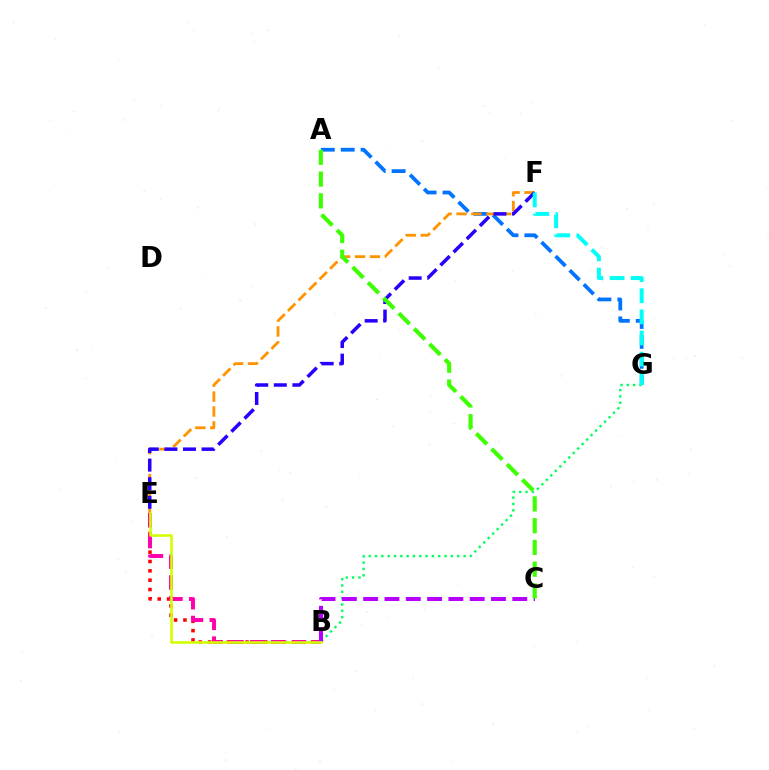{('A', 'G'): [{'color': '#0074ff', 'line_style': 'dashed', 'thickness': 2.71}], ('B', 'E'): [{'color': '#ff0000', 'line_style': 'dotted', 'thickness': 2.54}, {'color': '#ff00ac', 'line_style': 'dashed', 'thickness': 2.83}, {'color': '#d1ff00', 'line_style': 'solid', 'thickness': 1.87}], ('E', 'F'): [{'color': '#ff9400', 'line_style': 'dashed', 'thickness': 2.02}, {'color': '#2500ff', 'line_style': 'dashed', 'thickness': 2.52}], ('B', 'G'): [{'color': '#00ff5c', 'line_style': 'dotted', 'thickness': 1.72}], ('B', 'C'): [{'color': '#b900ff', 'line_style': 'dashed', 'thickness': 2.89}], ('F', 'G'): [{'color': '#00fff6', 'line_style': 'dashed', 'thickness': 2.87}], ('A', 'C'): [{'color': '#3dff00', 'line_style': 'dashed', 'thickness': 2.96}]}